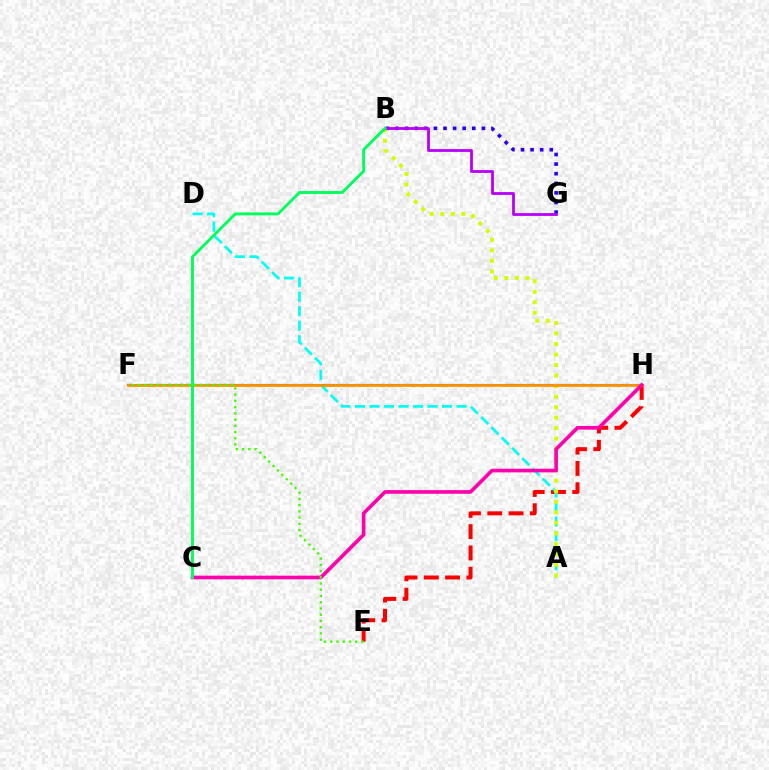{('E', 'H'): [{'color': '#ff0000', 'line_style': 'dashed', 'thickness': 2.89}], ('B', 'G'): [{'color': '#2500ff', 'line_style': 'dotted', 'thickness': 2.61}, {'color': '#b900ff', 'line_style': 'solid', 'thickness': 2.02}], ('A', 'D'): [{'color': '#00fff6', 'line_style': 'dashed', 'thickness': 1.97}], ('F', 'H'): [{'color': '#0074ff', 'line_style': 'solid', 'thickness': 1.55}, {'color': '#ff9400', 'line_style': 'solid', 'thickness': 2.01}], ('A', 'B'): [{'color': '#d1ff00', 'line_style': 'dotted', 'thickness': 2.86}], ('C', 'H'): [{'color': '#ff00ac', 'line_style': 'solid', 'thickness': 2.63}], ('E', 'F'): [{'color': '#3dff00', 'line_style': 'dotted', 'thickness': 1.69}], ('B', 'C'): [{'color': '#00ff5c', 'line_style': 'solid', 'thickness': 2.09}]}